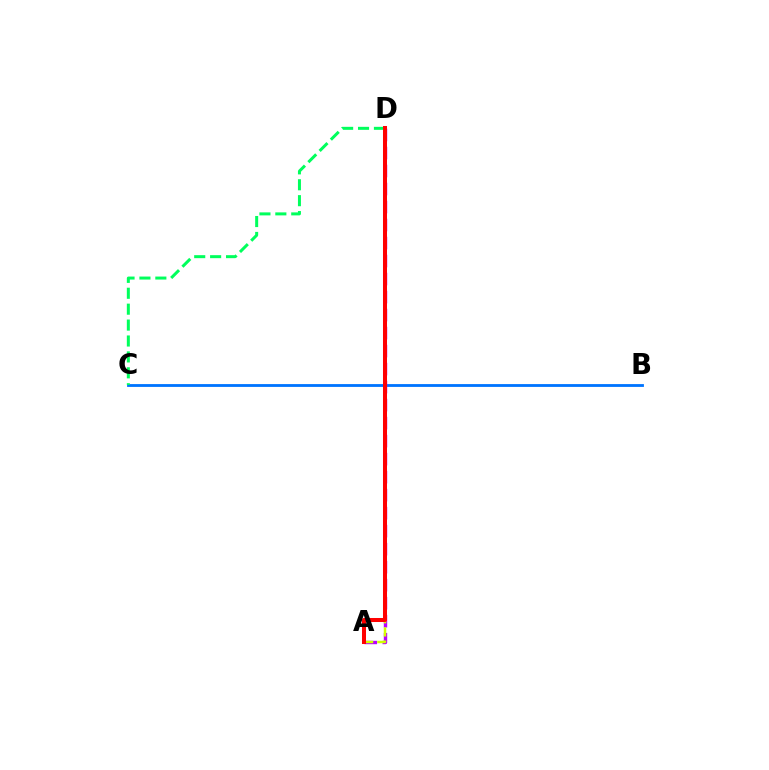{('B', 'C'): [{'color': '#0074ff', 'line_style': 'solid', 'thickness': 2.03}], ('C', 'D'): [{'color': '#00ff5c', 'line_style': 'dashed', 'thickness': 2.16}], ('A', 'D'): [{'color': '#b900ff', 'line_style': 'dashed', 'thickness': 2.45}, {'color': '#d1ff00', 'line_style': 'dashed', 'thickness': 1.8}, {'color': '#ff0000', 'line_style': 'solid', 'thickness': 2.89}]}